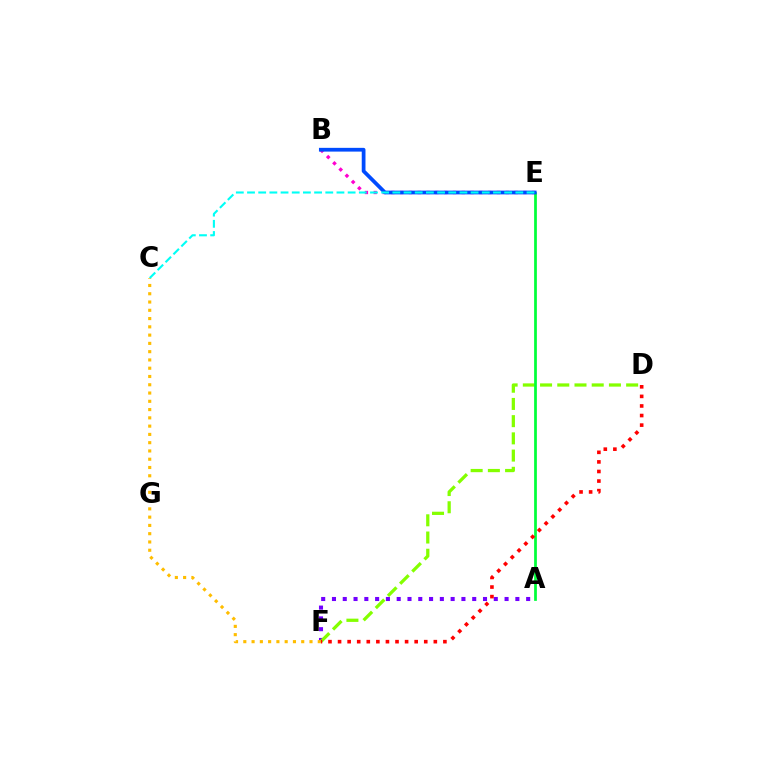{('B', 'E'): [{'color': '#ff00cf', 'line_style': 'dotted', 'thickness': 2.39}, {'color': '#004bff', 'line_style': 'solid', 'thickness': 2.7}], ('A', 'F'): [{'color': '#7200ff', 'line_style': 'dotted', 'thickness': 2.93}], ('D', 'F'): [{'color': '#84ff00', 'line_style': 'dashed', 'thickness': 2.34}, {'color': '#ff0000', 'line_style': 'dotted', 'thickness': 2.6}], ('A', 'E'): [{'color': '#00ff39', 'line_style': 'solid', 'thickness': 1.97}], ('C', 'F'): [{'color': '#ffbd00', 'line_style': 'dotted', 'thickness': 2.25}], ('C', 'E'): [{'color': '#00fff6', 'line_style': 'dashed', 'thickness': 1.52}]}